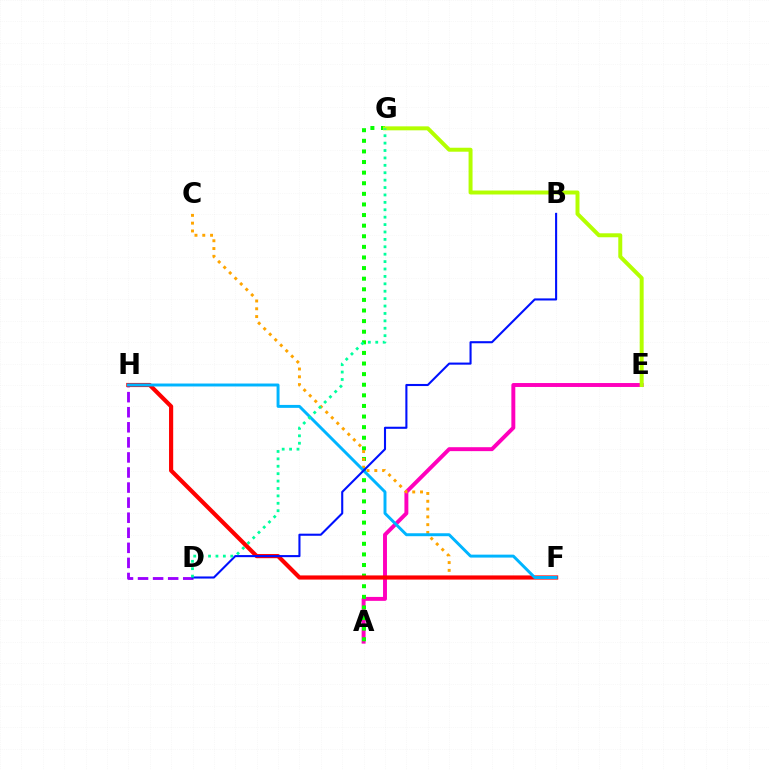{('A', 'E'): [{'color': '#ff00bd', 'line_style': 'solid', 'thickness': 2.83}], ('D', 'H'): [{'color': '#9b00ff', 'line_style': 'dashed', 'thickness': 2.05}], ('A', 'G'): [{'color': '#08ff00', 'line_style': 'dotted', 'thickness': 2.88}], ('E', 'G'): [{'color': '#b3ff00', 'line_style': 'solid', 'thickness': 2.86}], ('C', 'F'): [{'color': '#ffa500', 'line_style': 'dotted', 'thickness': 2.12}], ('F', 'H'): [{'color': '#ff0000', 'line_style': 'solid', 'thickness': 2.99}, {'color': '#00b5ff', 'line_style': 'solid', 'thickness': 2.12}], ('B', 'D'): [{'color': '#0010ff', 'line_style': 'solid', 'thickness': 1.51}], ('D', 'G'): [{'color': '#00ff9d', 'line_style': 'dotted', 'thickness': 2.01}]}